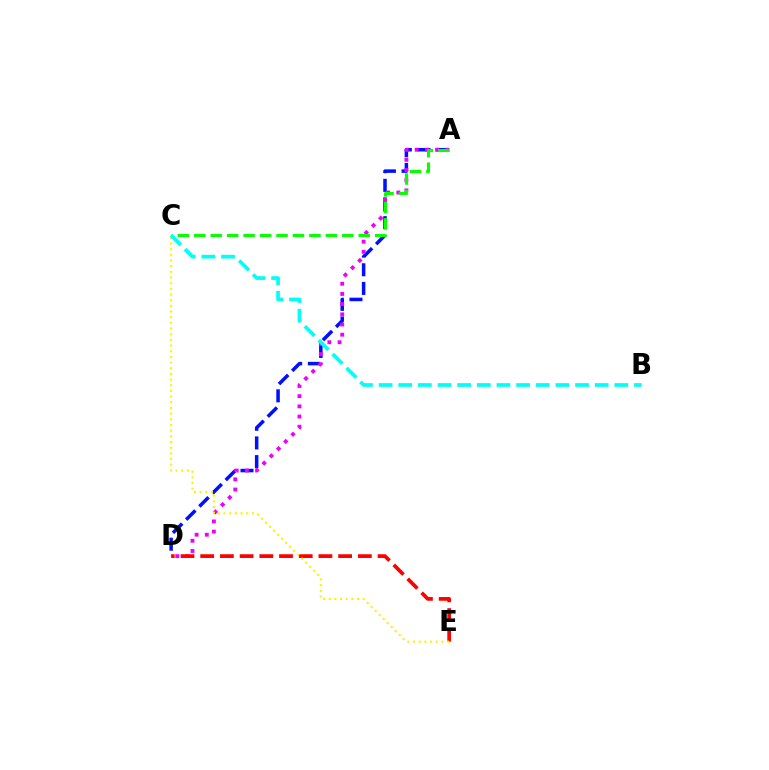{('A', 'D'): [{'color': '#0010ff', 'line_style': 'dashed', 'thickness': 2.53}, {'color': '#ee00ff', 'line_style': 'dotted', 'thickness': 2.77}], ('D', 'E'): [{'color': '#ff0000', 'line_style': 'dashed', 'thickness': 2.68}], ('C', 'E'): [{'color': '#fcf500', 'line_style': 'dotted', 'thickness': 1.54}], ('A', 'C'): [{'color': '#08ff00', 'line_style': 'dashed', 'thickness': 2.23}], ('B', 'C'): [{'color': '#00fff6', 'line_style': 'dashed', 'thickness': 2.67}]}